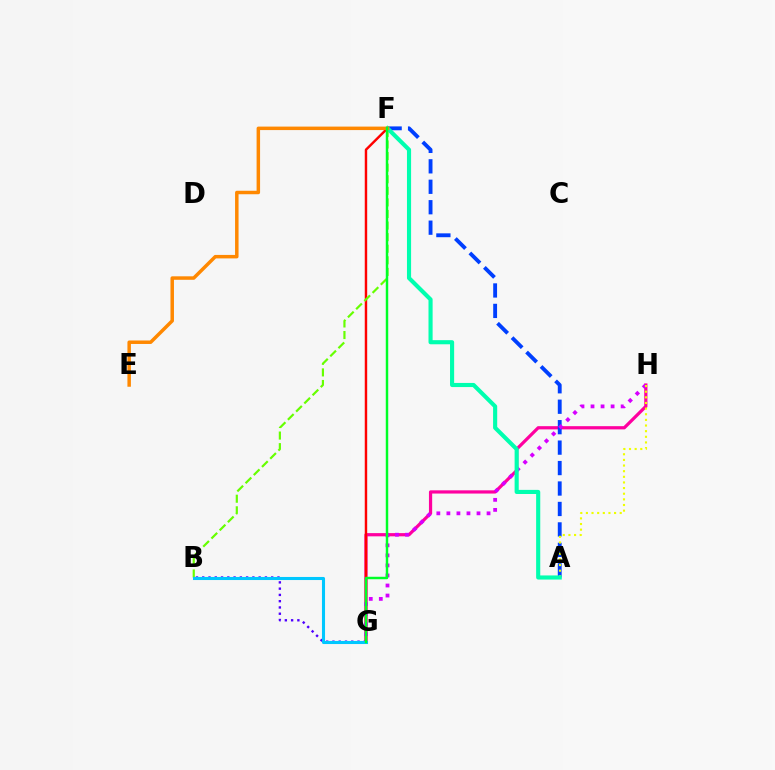{('B', 'G'): [{'color': '#4f00ff', 'line_style': 'dotted', 'thickness': 1.7}, {'color': '#00c7ff', 'line_style': 'solid', 'thickness': 2.22}], ('G', 'H'): [{'color': '#ff00a0', 'line_style': 'solid', 'thickness': 2.32}, {'color': '#d600ff', 'line_style': 'dotted', 'thickness': 2.73}], ('F', 'G'): [{'color': '#ff0000', 'line_style': 'solid', 'thickness': 1.75}, {'color': '#00ff27', 'line_style': 'solid', 'thickness': 1.77}], ('B', 'F'): [{'color': '#66ff00', 'line_style': 'dashed', 'thickness': 1.57}], ('A', 'F'): [{'color': '#003fff', 'line_style': 'dashed', 'thickness': 2.78}, {'color': '#00ffaf', 'line_style': 'solid', 'thickness': 2.96}], ('A', 'H'): [{'color': '#eeff00', 'line_style': 'dotted', 'thickness': 1.53}], ('E', 'F'): [{'color': '#ff8800', 'line_style': 'solid', 'thickness': 2.51}]}